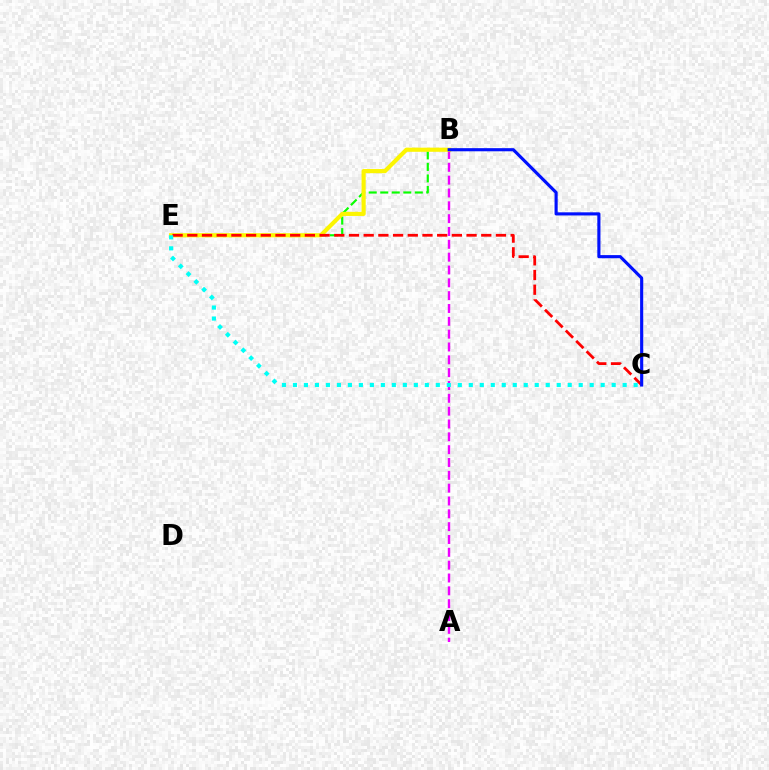{('A', 'B'): [{'color': '#ee00ff', 'line_style': 'dashed', 'thickness': 1.74}], ('B', 'E'): [{'color': '#08ff00', 'line_style': 'dashed', 'thickness': 1.56}, {'color': '#fcf500', 'line_style': 'solid', 'thickness': 2.99}], ('C', 'E'): [{'color': '#ff0000', 'line_style': 'dashed', 'thickness': 2.0}, {'color': '#00fff6', 'line_style': 'dotted', 'thickness': 2.99}], ('B', 'C'): [{'color': '#0010ff', 'line_style': 'solid', 'thickness': 2.25}]}